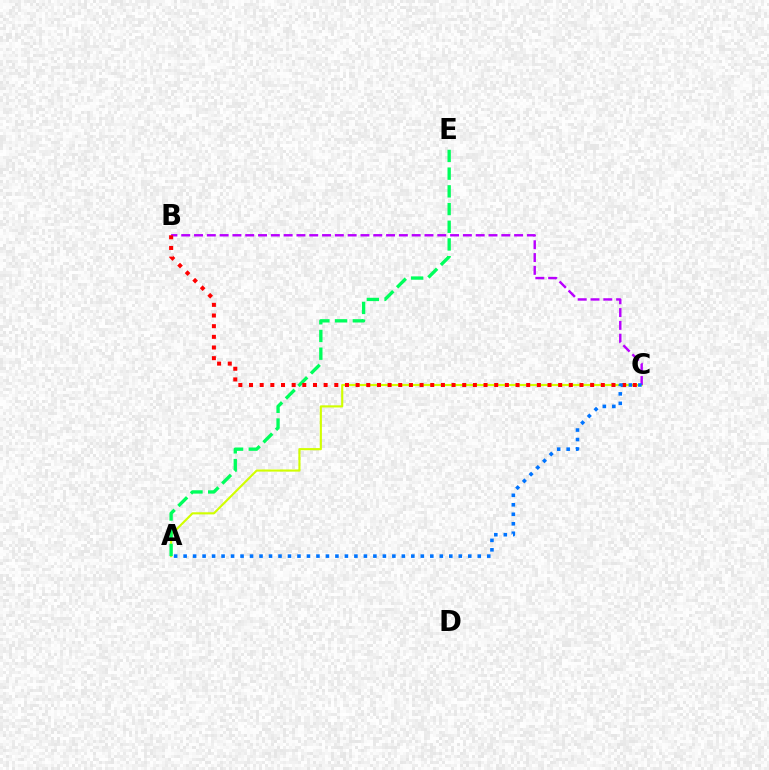{('A', 'C'): [{'color': '#d1ff00', 'line_style': 'solid', 'thickness': 1.54}, {'color': '#0074ff', 'line_style': 'dotted', 'thickness': 2.58}], ('B', 'C'): [{'color': '#b900ff', 'line_style': 'dashed', 'thickness': 1.74}, {'color': '#ff0000', 'line_style': 'dotted', 'thickness': 2.9}], ('A', 'E'): [{'color': '#00ff5c', 'line_style': 'dashed', 'thickness': 2.41}]}